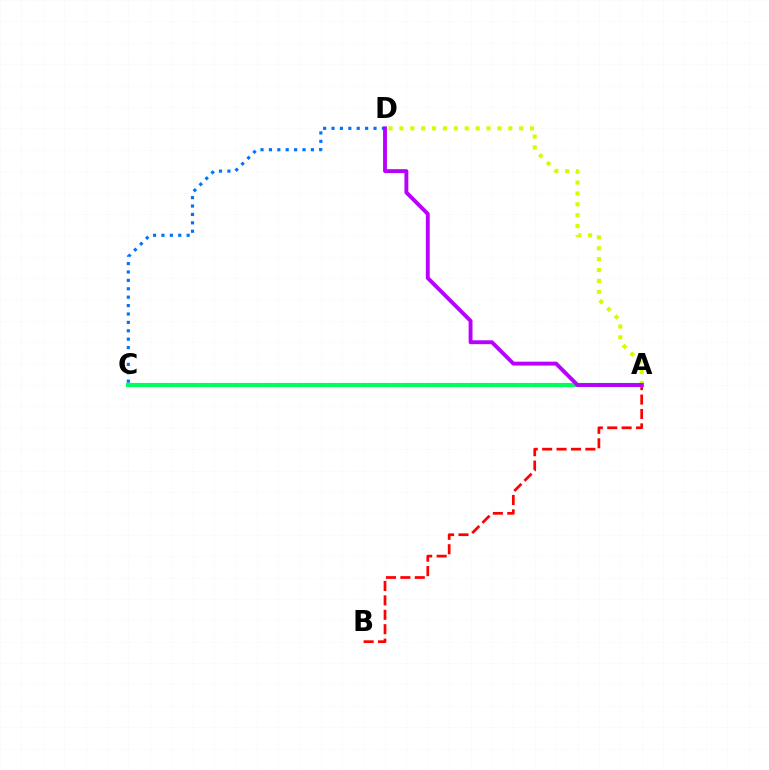{('C', 'D'): [{'color': '#0074ff', 'line_style': 'dotted', 'thickness': 2.28}], ('A', 'B'): [{'color': '#ff0000', 'line_style': 'dashed', 'thickness': 1.96}], ('A', 'D'): [{'color': '#d1ff00', 'line_style': 'dotted', 'thickness': 2.96}, {'color': '#b900ff', 'line_style': 'solid', 'thickness': 2.8}], ('A', 'C'): [{'color': '#00ff5c', 'line_style': 'solid', 'thickness': 3.0}]}